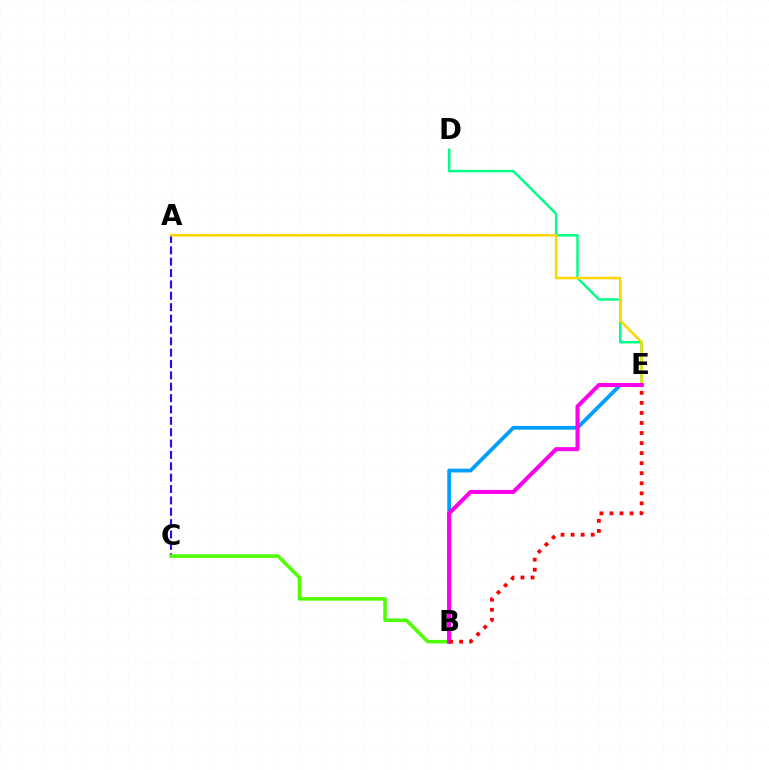{('A', 'C'): [{'color': '#3700ff', 'line_style': 'dashed', 'thickness': 1.54}], ('D', 'E'): [{'color': '#00ff86', 'line_style': 'solid', 'thickness': 1.77}], ('B', 'C'): [{'color': '#4fff00', 'line_style': 'solid', 'thickness': 2.54}], ('A', 'E'): [{'color': '#ffd500', 'line_style': 'solid', 'thickness': 1.8}], ('B', 'E'): [{'color': '#009eff', 'line_style': 'solid', 'thickness': 2.72}, {'color': '#ff00ed', 'line_style': 'solid', 'thickness': 2.91}, {'color': '#ff0000', 'line_style': 'dotted', 'thickness': 2.73}]}